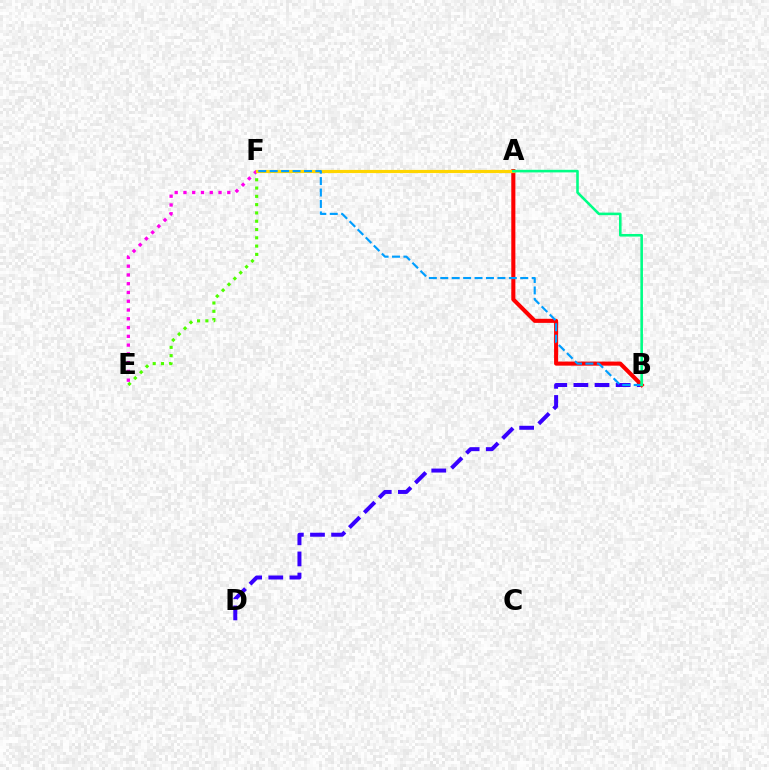{('B', 'D'): [{'color': '#3700ff', 'line_style': 'dashed', 'thickness': 2.87}], ('E', 'F'): [{'color': '#4fff00', 'line_style': 'dotted', 'thickness': 2.25}, {'color': '#ff00ed', 'line_style': 'dotted', 'thickness': 2.38}], ('A', 'B'): [{'color': '#ff0000', 'line_style': 'solid', 'thickness': 2.93}, {'color': '#00ff86', 'line_style': 'solid', 'thickness': 1.86}], ('A', 'F'): [{'color': '#ffd500', 'line_style': 'solid', 'thickness': 2.28}], ('B', 'F'): [{'color': '#009eff', 'line_style': 'dashed', 'thickness': 1.55}]}